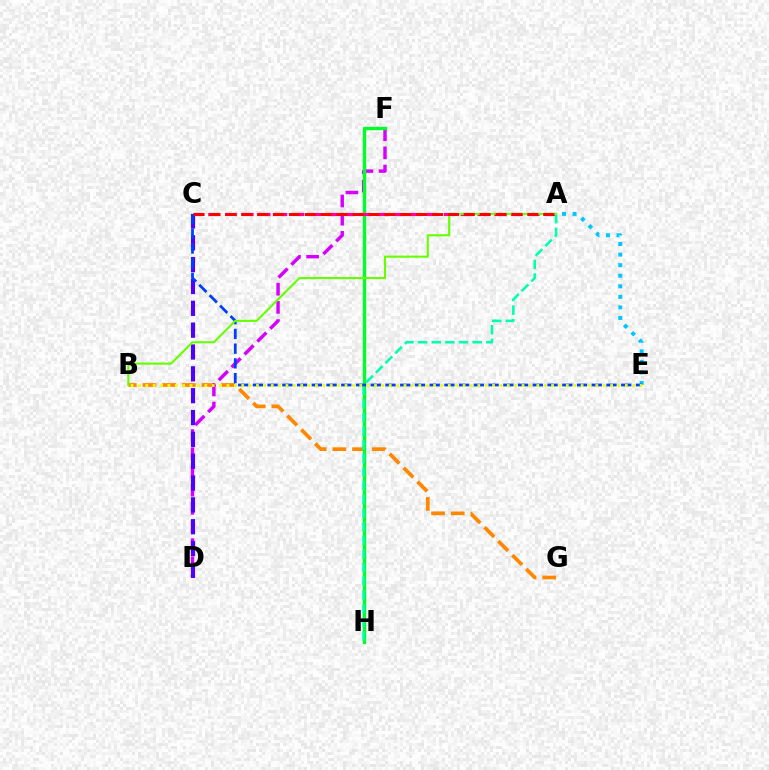{('B', 'G'): [{'color': '#ff8800', 'line_style': 'dashed', 'thickness': 2.67}], ('D', 'F'): [{'color': '#d600ff', 'line_style': 'dashed', 'thickness': 2.47}], ('F', 'H'): [{'color': '#00ff27', 'line_style': 'solid', 'thickness': 2.43}], ('A', 'E'): [{'color': '#00c7ff', 'line_style': 'dotted', 'thickness': 2.87}], ('A', 'C'): [{'color': '#ff00a0', 'line_style': 'dashed', 'thickness': 2.29}, {'color': '#ff0000', 'line_style': 'dashed', 'thickness': 2.16}], ('C', 'D'): [{'color': '#4f00ff', 'line_style': 'dashed', 'thickness': 2.97}], ('A', 'H'): [{'color': '#00ffaf', 'line_style': 'dashed', 'thickness': 1.85}], ('C', 'E'): [{'color': '#003fff', 'line_style': 'dashed', 'thickness': 2.0}], ('B', 'E'): [{'color': '#eeff00', 'line_style': 'dotted', 'thickness': 2.0}], ('A', 'B'): [{'color': '#66ff00', 'line_style': 'solid', 'thickness': 1.51}]}